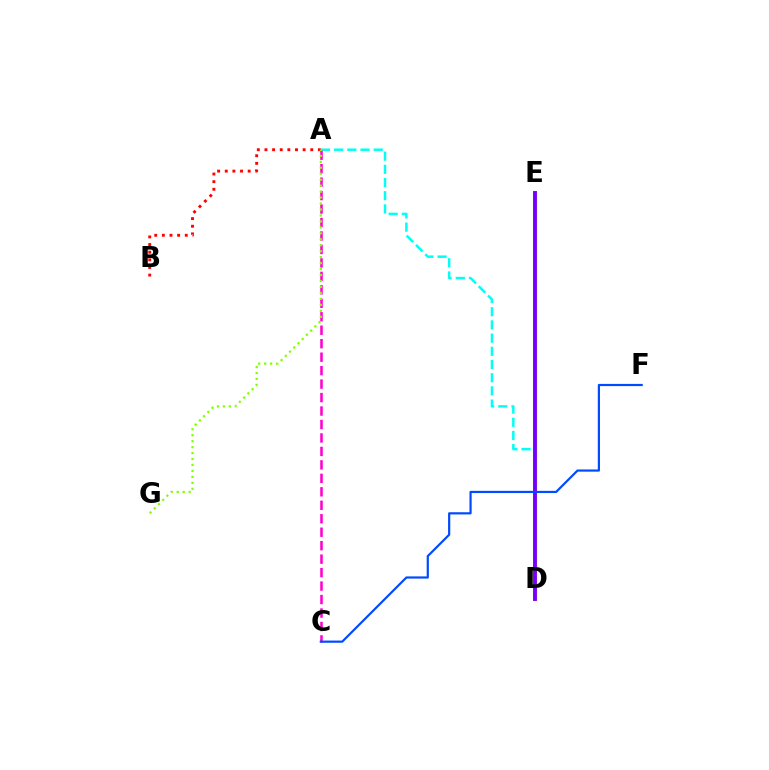{('A', 'B'): [{'color': '#ff0000', 'line_style': 'dotted', 'thickness': 2.07}], ('A', 'D'): [{'color': '#00fff6', 'line_style': 'dashed', 'thickness': 1.79}], ('D', 'E'): [{'color': '#00ff39', 'line_style': 'solid', 'thickness': 2.9}, {'color': '#ffbd00', 'line_style': 'solid', 'thickness': 2.27}, {'color': '#7200ff', 'line_style': 'solid', 'thickness': 2.75}], ('A', 'C'): [{'color': '#ff00cf', 'line_style': 'dashed', 'thickness': 1.83}], ('C', 'F'): [{'color': '#004bff', 'line_style': 'solid', 'thickness': 1.58}], ('A', 'G'): [{'color': '#84ff00', 'line_style': 'dotted', 'thickness': 1.62}]}